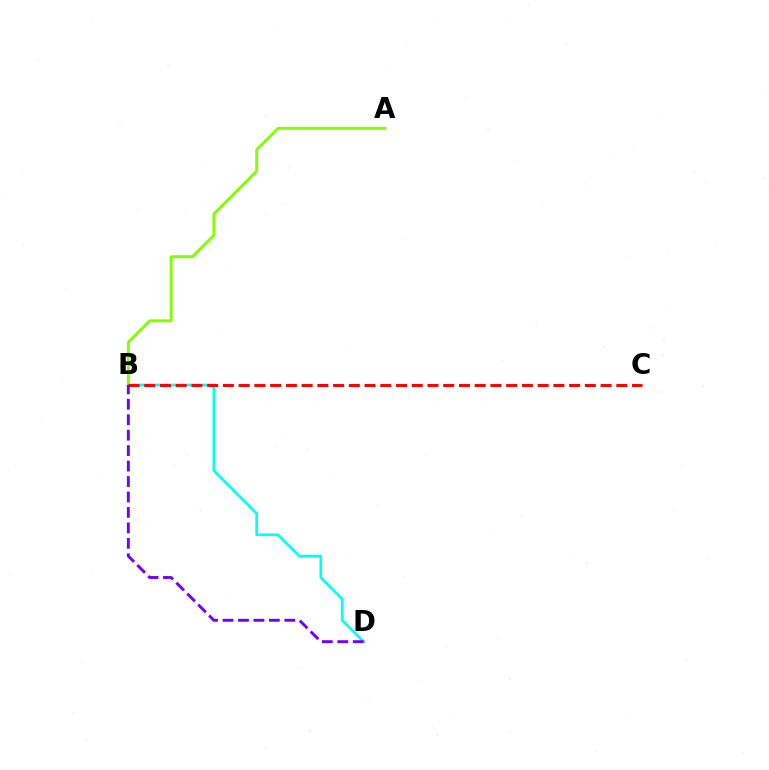{('B', 'D'): [{'color': '#00fff6', 'line_style': 'solid', 'thickness': 1.95}, {'color': '#7200ff', 'line_style': 'dashed', 'thickness': 2.1}], ('A', 'B'): [{'color': '#84ff00', 'line_style': 'solid', 'thickness': 2.11}], ('B', 'C'): [{'color': '#ff0000', 'line_style': 'dashed', 'thickness': 2.14}]}